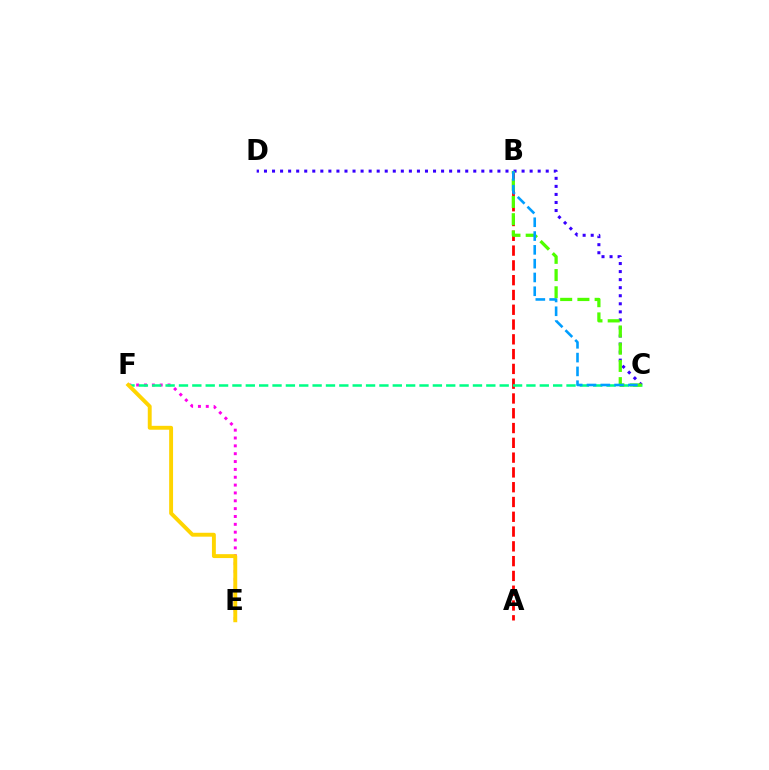{('A', 'B'): [{'color': '#ff0000', 'line_style': 'dashed', 'thickness': 2.01}], ('E', 'F'): [{'color': '#ff00ed', 'line_style': 'dotted', 'thickness': 2.13}, {'color': '#ffd500', 'line_style': 'solid', 'thickness': 2.81}], ('C', 'D'): [{'color': '#3700ff', 'line_style': 'dotted', 'thickness': 2.19}], ('C', 'F'): [{'color': '#00ff86', 'line_style': 'dashed', 'thickness': 1.82}], ('B', 'C'): [{'color': '#4fff00', 'line_style': 'dashed', 'thickness': 2.34}, {'color': '#009eff', 'line_style': 'dashed', 'thickness': 1.87}]}